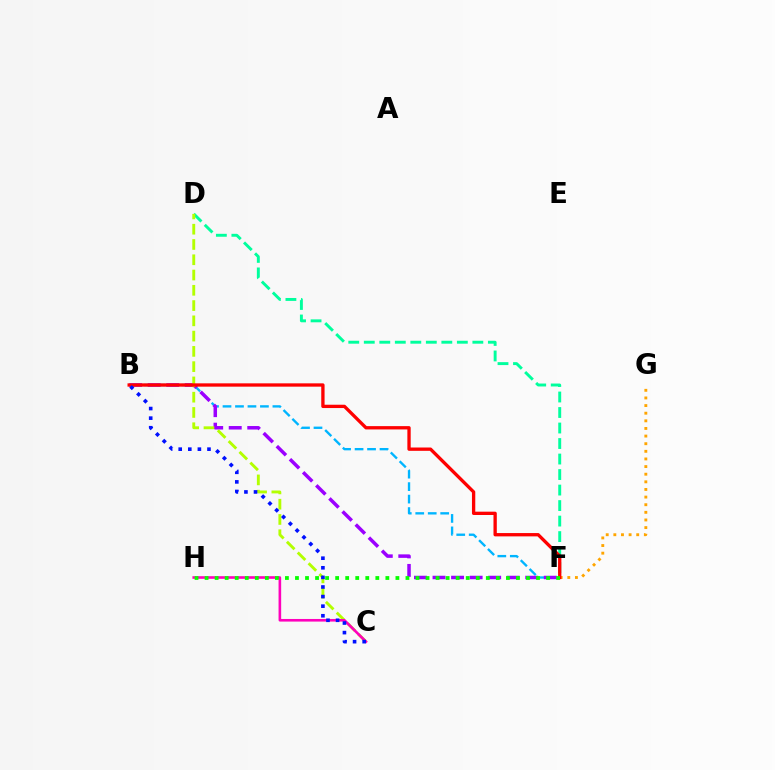{('B', 'F'): [{'color': '#00b5ff', 'line_style': 'dashed', 'thickness': 1.69}, {'color': '#9b00ff', 'line_style': 'dashed', 'thickness': 2.52}, {'color': '#ff0000', 'line_style': 'solid', 'thickness': 2.39}], ('F', 'G'): [{'color': '#ffa500', 'line_style': 'dotted', 'thickness': 2.07}], ('D', 'F'): [{'color': '#00ff9d', 'line_style': 'dashed', 'thickness': 2.11}], ('C', 'D'): [{'color': '#b3ff00', 'line_style': 'dashed', 'thickness': 2.07}], ('C', 'H'): [{'color': '#ff00bd', 'line_style': 'solid', 'thickness': 1.88}], ('F', 'H'): [{'color': '#08ff00', 'line_style': 'dotted', 'thickness': 2.73}], ('B', 'C'): [{'color': '#0010ff', 'line_style': 'dotted', 'thickness': 2.61}]}